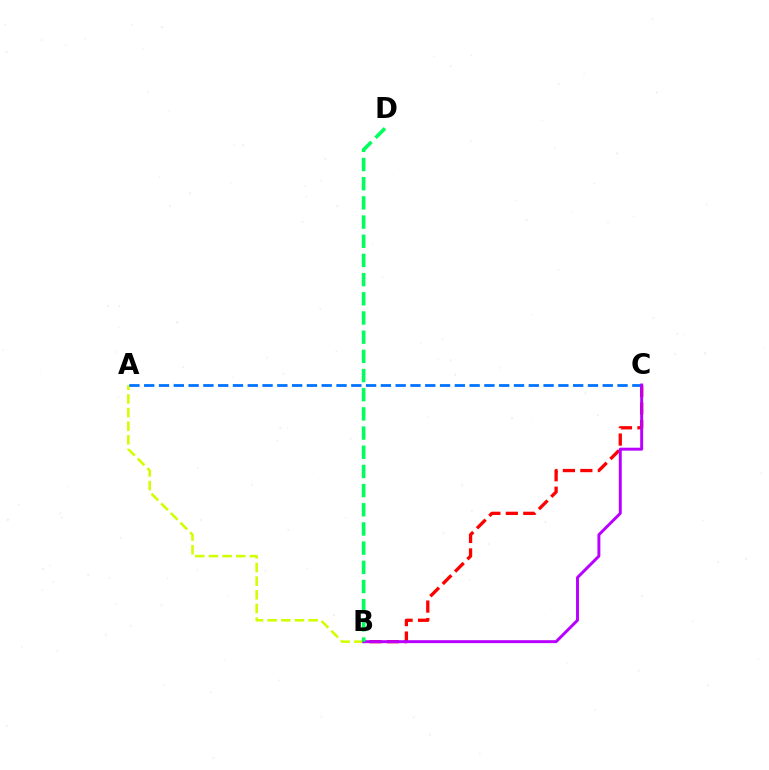{('B', 'C'): [{'color': '#ff0000', 'line_style': 'dashed', 'thickness': 2.37}, {'color': '#b900ff', 'line_style': 'solid', 'thickness': 2.12}], ('A', 'B'): [{'color': '#d1ff00', 'line_style': 'dashed', 'thickness': 1.85}], ('A', 'C'): [{'color': '#0074ff', 'line_style': 'dashed', 'thickness': 2.01}], ('B', 'D'): [{'color': '#00ff5c', 'line_style': 'dashed', 'thickness': 2.61}]}